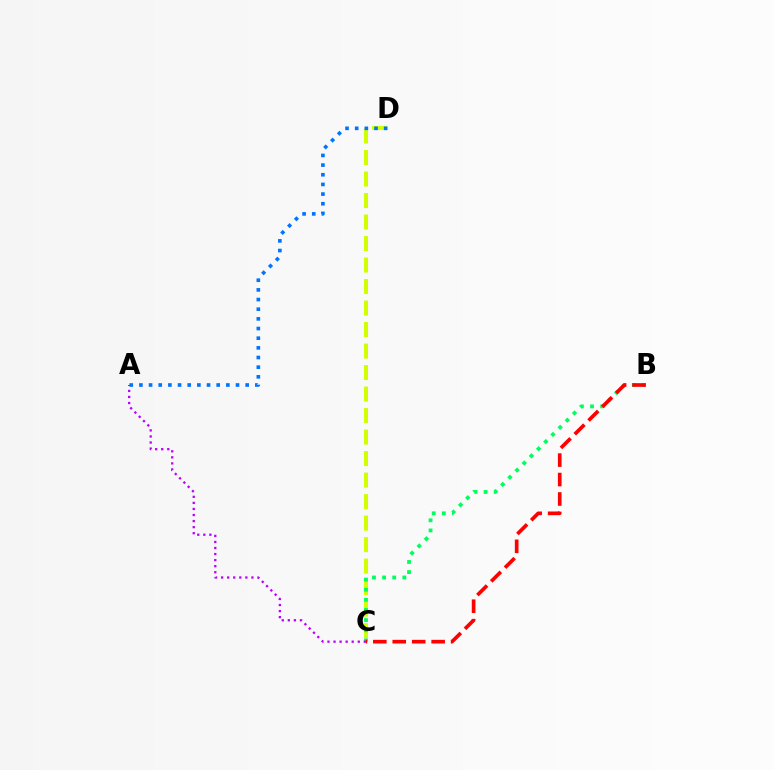{('C', 'D'): [{'color': '#d1ff00', 'line_style': 'dashed', 'thickness': 2.92}], ('B', 'C'): [{'color': '#00ff5c', 'line_style': 'dotted', 'thickness': 2.75}, {'color': '#ff0000', 'line_style': 'dashed', 'thickness': 2.64}], ('A', 'D'): [{'color': '#0074ff', 'line_style': 'dotted', 'thickness': 2.62}], ('A', 'C'): [{'color': '#b900ff', 'line_style': 'dotted', 'thickness': 1.65}]}